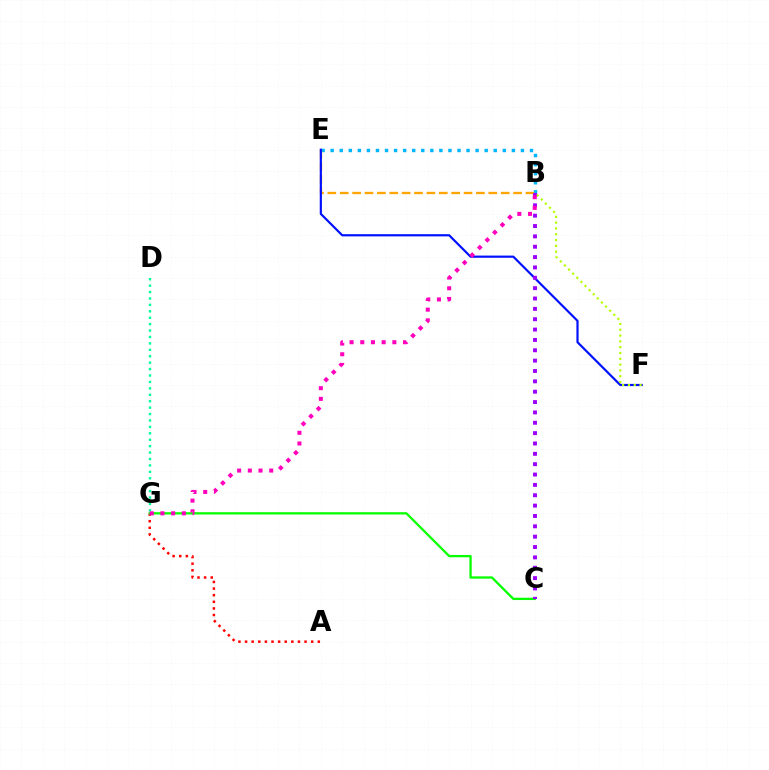{('B', 'E'): [{'color': '#00b5ff', 'line_style': 'dotted', 'thickness': 2.46}, {'color': '#ffa500', 'line_style': 'dashed', 'thickness': 1.68}], ('A', 'G'): [{'color': '#ff0000', 'line_style': 'dotted', 'thickness': 1.8}], ('C', 'G'): [{'color': '#08ff00', 'line_style': 'solid', 'thickness': 1.65}], ('E', 'F'): [{'color': '#0010ff', 'line_style': 'solid', 'thickness': 1.57}], ('B', 'C'): [{'color': '#9b00ff', 'line_style': 'dotted', 'thickness': 2.81}], ('D', 'G'): [{'color': '#00ff9d', 'line_style': 'dotted', 'thickness': 1.74}], ('B', 'F'): [{'color': '#b3ff00', 'line_style': 'dotted', 'thickness': 1.58}], ('B', 'G'): [{'color': '#ff00bd', 'line_style': 'dotted', 'thickness': 2.91}]}